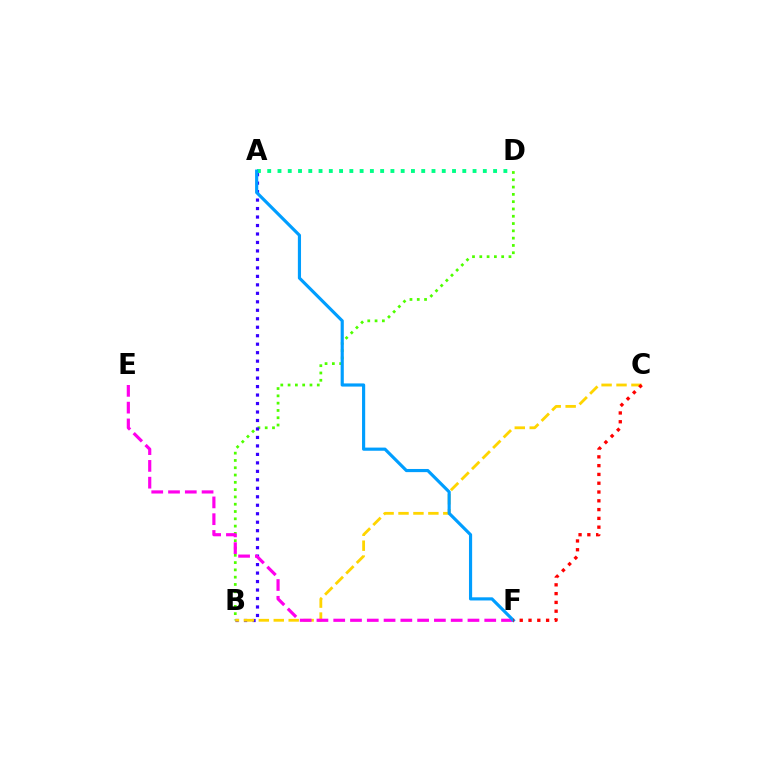{('B', 'D'): [{'color': '#4fff00', 'line_style': 'dotted', 'thickness': 1.98}], ('A', 'B'): [{'color': '#3700ff', 'line_style': 'dotted', 'thickness': 2.3}], ('A', 'D'): [{'color': '#00ff86', 'line_style': 'dotted', 'thickness': 2.79}], ('B', 'C'): [{'color': '#ffd500', 'line_style': 'dashed', 'thickness': 2.03}], ('E', 'F'): [{'color': '#ff00ed', 'line_style': 'dashed', 'thickness': 2.28}], ('A', 'F'): [{'color': '#009eff', 'line_style': 'solid', 'thickness': 2.27}], ('C', 'F'): [{'color': '#ff0000', 'line_style': 'dotted', 'thickness': 2.39}]}